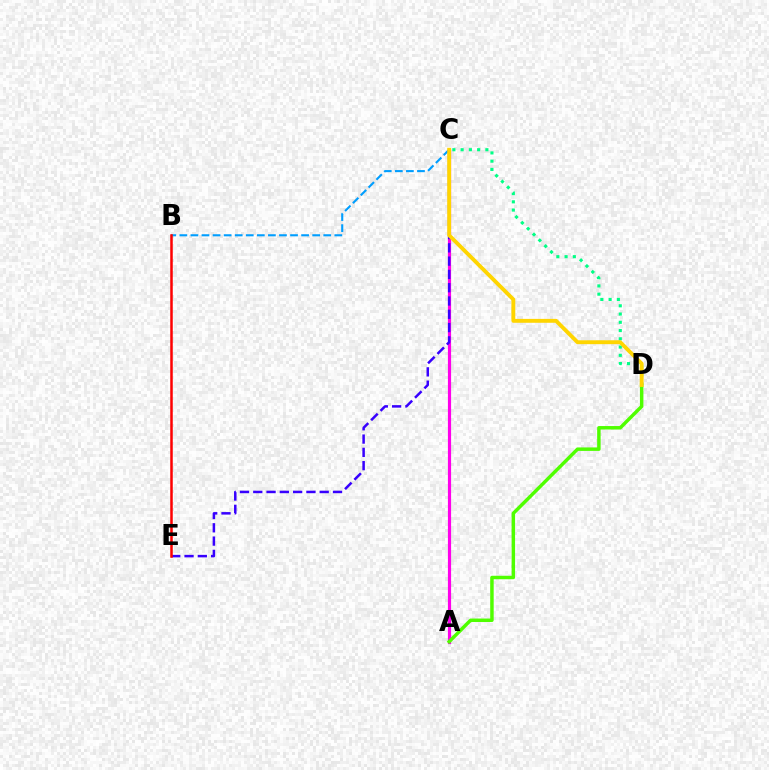{('A', 'C'): [{'color': '#ff00ed', 'line_style': 'solid', 'thickness': 2.28}], ('C', 'E'): [{'color': '#3700ff', 'line_style': 'dashed', 'thickness': 1.81}], ('B', 'C'): [{'color': '#009eff', 'line_style': 'dashed', 'thickness': 1.5}], ('C', 'D'): [{'color': '#00ff86', 'line_style': 'dotted', 'thickness': 2.24}, {'color': '#ffd500', 'line_style': 'solid', 'thickness': 2.8}], ('A', 'D'): [{'color': '#4fff00', 'line_style': 'solid', 'thickness': 2.5}], ('B', 'E'): [{'color': '#ff0000', 'line_style': 'solid', 'thickness': 1.81}]}